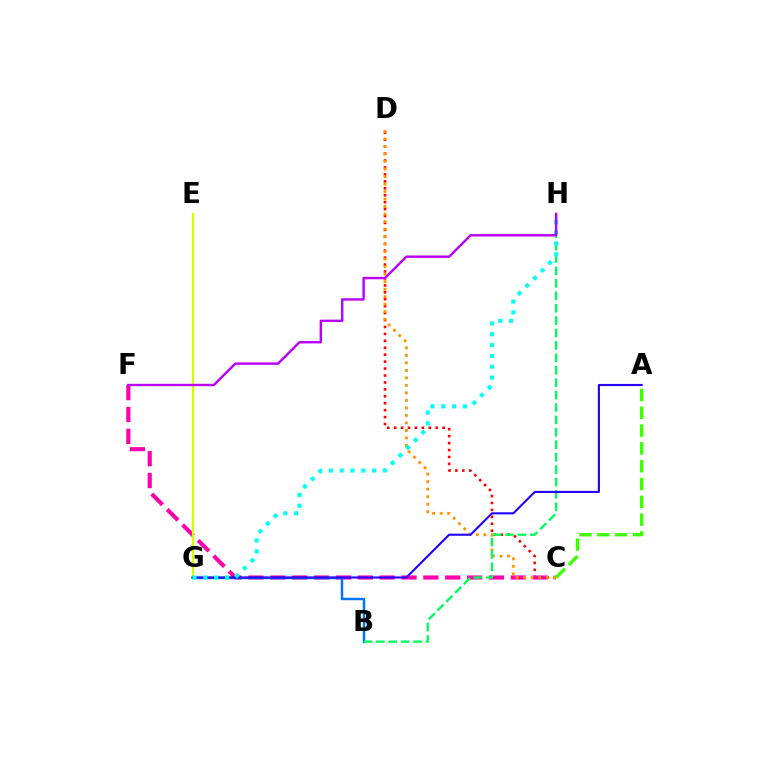{('C', 'D'): [{'color': '#ff0000', 'line_style': 'dotted', 'thickness': 1.88}, {'color': '#ff9400', 'line_style': 'dotted', 'thickness': 2.04}], ('C', 'F'): [{'color': '#ff00ac', 'line_style': 'dashed', 'thickness': 2.97}], ('B', 'G'): [{'color': '#0074ff', 'line_style': 'solid', 'thickness': 1.77}], ('B', 'H'): [{'color': '#00ff5c', 'line_style': 'dashed', 'thickness': 1.69}], ('E', 'G'): [{'color': '#d1ff00', 'line_style': 'solid', 'thickness': 1.58}], ('A', 'G'): [{'color': '#2500ff', 'line_style': 'solid', 'thickness': 1.53}], ('G', 'H'): [{'color': '#00fff6', 'line_style': 'dotted', 'thickness': 2.94}], ('F', 'H'): [{'color': '#b900ff', 'line_style': 'solid', 'thickness': 1.73}], ('A', 'C'): [{'color': '#3dff00', 'line_style': 'dashed', 'thickness': 2.42}]}